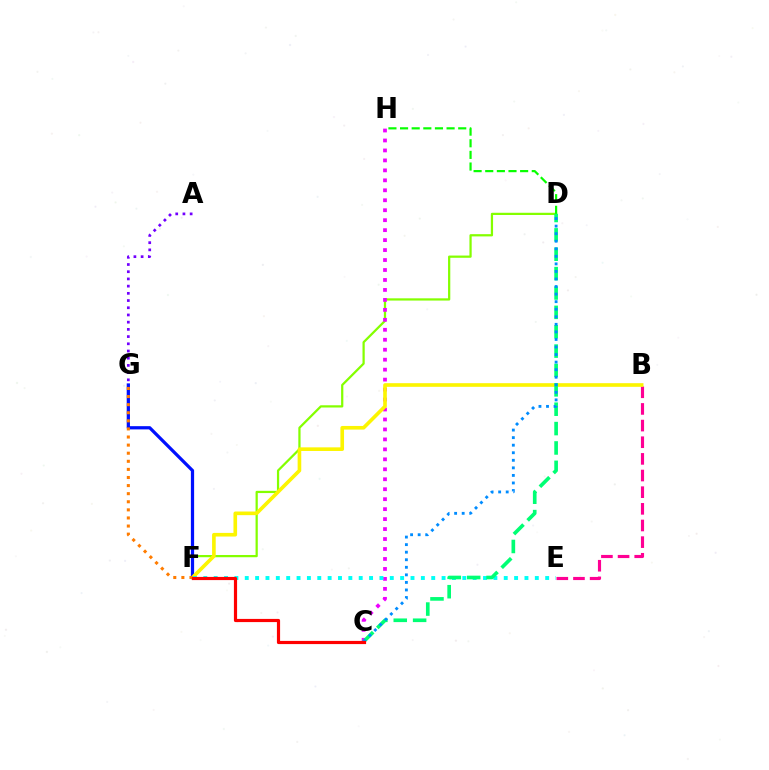{('D', 'F'): [{'color': '#84ff00', 'line_style': 'solid', 'thickness': 1.61}], ('B', 'E'): [{'color': '#ff0094', 'line_style': 'dashed', 'thickness': 2.26}], ('F', 'G'): [{'color': '#0010ff', 'line_style': 'solid', 'thickness': 2.33}, {'color': '#ff7c00', 'line_style': 'dotted', 'thickness': 2.2}], ('C', 'H'): [{'color': '#ee00ff', 'line_style': 'dotted', 'thickness': 2.71}], ('B', 'F'): [{'color': '#fcf500', 'line_style': 'solid', 'thickness': 2.61}], ('E', 'F'): [{'color': '#00fff6', 'line_style': 'dotted', 'thickness': 2.81}], ('D', 'H'): [{'color': '#08ff00', 'line_style': 'dashed', 'thickness': 1.58}], ('A', 'G'): [{'color': '#7200ff', 'line_style': 'dotted', 'thickness': 1.96}], ('C', 'D'): [{'color': '#00ff74', 'line_style': 'dashed', 'thickness': 2.63}, {'color': '#008cff', 'line_style': 'dotted', 'thickness': 2.05}], ('C', 'F'): [{'color': '#ff0000', 'line_style': 'solid', 'thickness': 2.29}]}